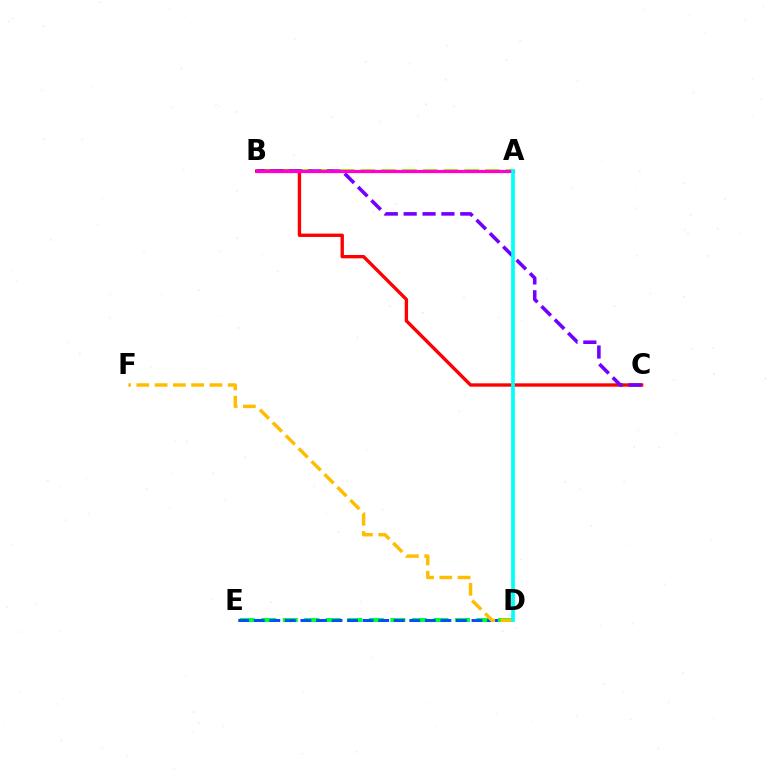{('D', 'E'): [{'color': '#00ff39', 'line_style': 'dashed', 'thickness': 2.92}, {'color': '#004bff', 'line_style': 'dashed', 'thickness': 2.11}], ('A', 'B'): [{'color': '#84ff00', 'line_style': 'dashed', 'thickness': 2.82}, {'color': '#ff00cf', 'line_style': 'solid', 'thickness': 2.33}], ('B', 'C'): [{'color': '#ff0000', 'line_style': 'solid', 'thickness': 2.41}, {'color': '#7200ff', 'line_style': 'dashed', 'thickness': 2.56}], ('D', 'F'): [{'color': '#ffbd00', 'line_style': 'dashed', 'thickness': 2.48}], ('A', 'D'): [{'color': '#00fff6', 'line_style': 'solid', 'thickness': 2.66}]}